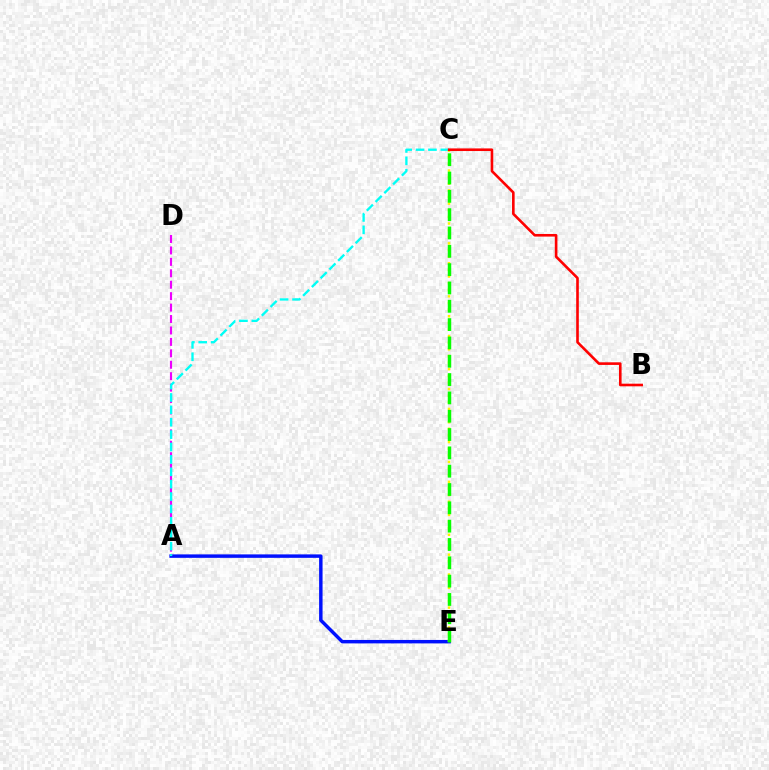{('A', 'E'): [{'color': '#0010ff', 'line_style': 'solid', 'thickness': 2.48}], ('A', 'D'): [{'color': '#ee00ff', 'line_style': 'dashed', 'thickness': 1.55}], ('A', 'C'): [{'color': '#00fff6', 'line_style': 'dashed', 'thickness': 1.68}], ('C', 'E'): [{'color': '#fcf500', 'line_style': 'dotted', 'thickness': 1.8}, {'color': '#08ff00', 'line_style': 'dashed', 'thickness': 2.49}], ('B', 'C'): [{'color': '#ff0000', 'line_style': 'solid', 'thickness': 1.89}]}